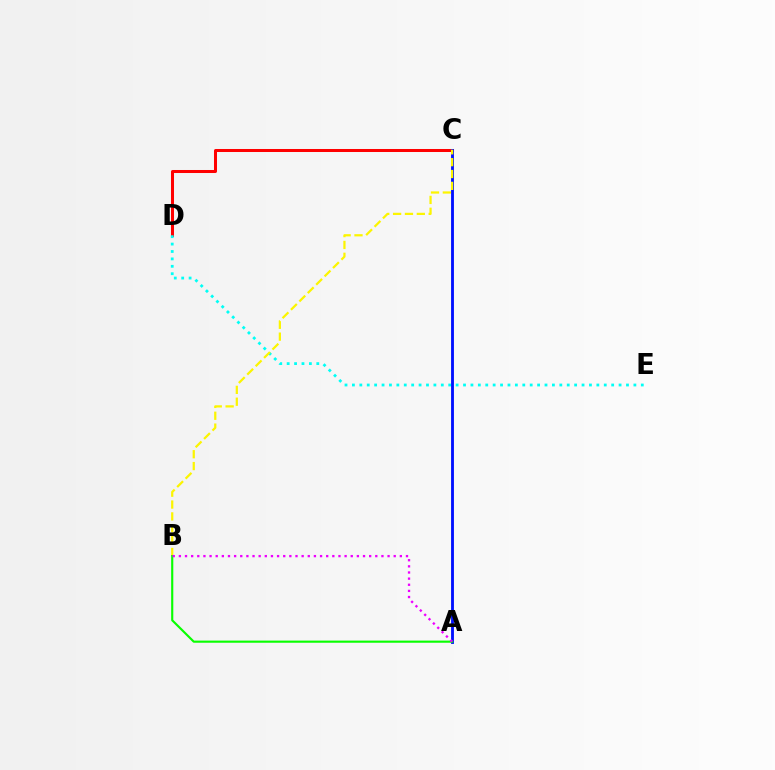{('C', 'D'): [{'color': '#ff0000', 'line_style': 'solid', 'thickness': 2.17}], ('D', 'E'): [{'color': '#00fff6', 'line_style': 'dotted', 'thickness': 2.01}], ('A', 'C'): [{'color': '#0010ff', 'line_style': 'solid', 'thickness': 2.06}], ('B', 'C'): [{'color': '#fcf500', 'line_style': 'dashed', 'thickness': 1.61}], ('A', 'B'): [{'color': '#08ff00', 'line_style': 'solid', 'thickness': 1.54}, {'color': '#ee00ff', 'line_style': 'dotted', 'thickness': 1.67}]}